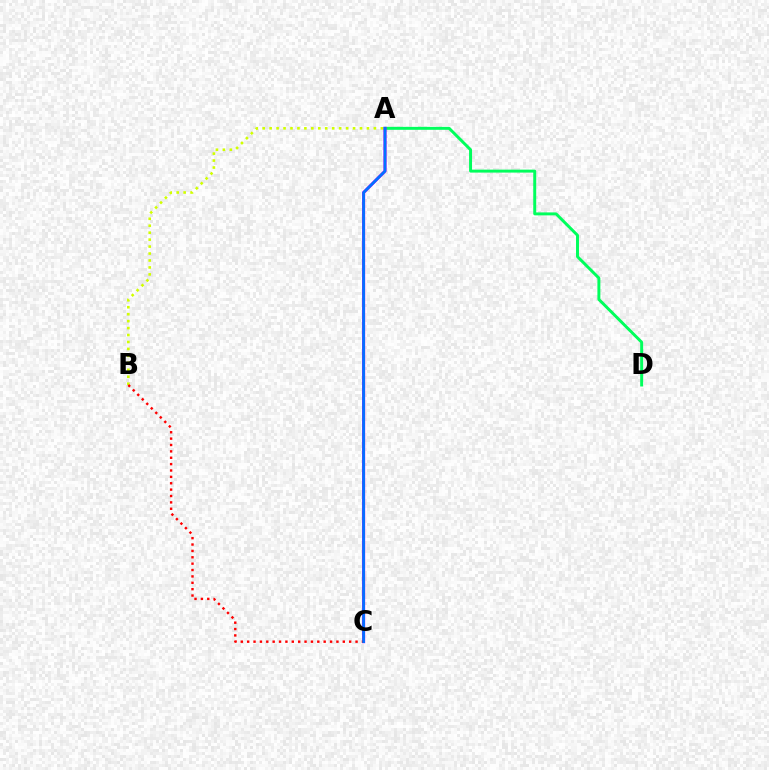{('A', 'D'): [{'color': '#00ff5c', 'line_style': 'solid', 'thickness': 2.13}], ('A', 'C'): [{'color': '#b900ff', 'line_style': 'solid', 'thickness': 2.22}, {'color': '#0074ff', 'line_style': 'solid', 'thickness': 1.92}], ('A', 'B'): [{'color': '#d1ff00', 'line_style': 'dotted', 'thickness': 1.89}], ('B', 'C'): [{'color': '#ff0000', 'line_style': 'dotted', 'thickness': 1.73}]}